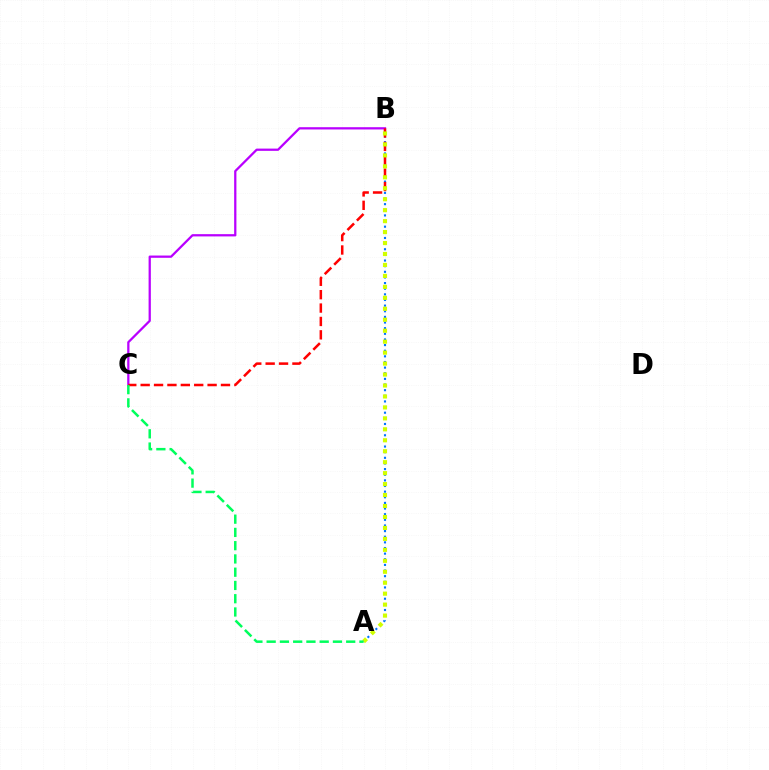{('A', 'B'): [{'color': '#0074ff', 'line_style': 'dotted', 'thickness': 1.53}, {'color': '#d1ff00', 'line_style': 'dotted', 'thickness': 2.98}], ('B', 'C'): [{'color': '#b900ff', 'line_style': 'solid', 'thickness': 1.63}, {'color': '#ff0000', 'line_style': 'dashed', 'thickness': 1.82}], ('A', 'C'): [{'color': '#00ff5c', 'line_style': 'dashed', 'thickness': 1.8}]}